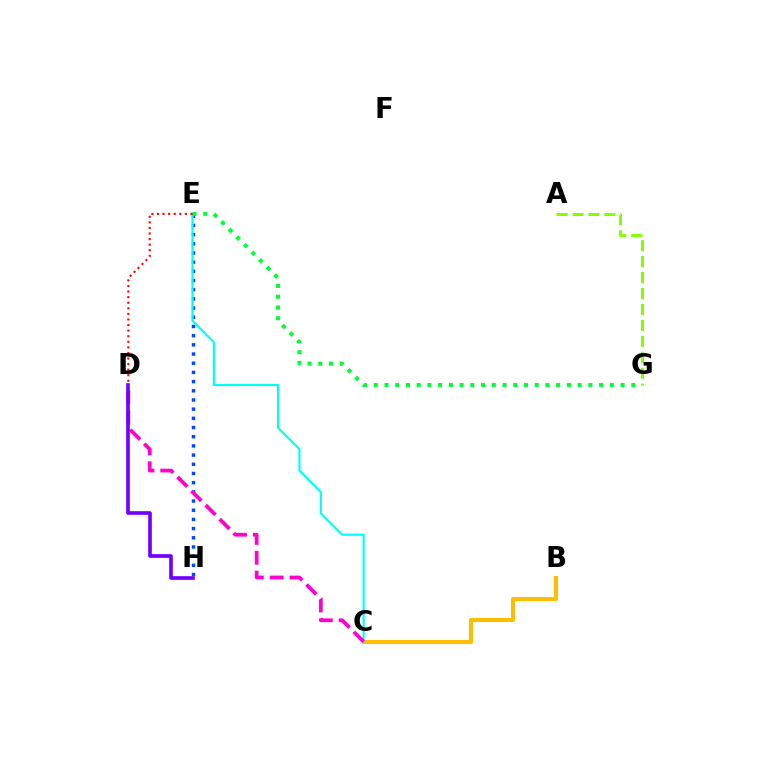{('B', 'C'): [{'color': '#ffbd00', 'line_style': 'solid', 'thickness': 2.91}], ('E', 'H'): [{'color': '#004bff', 'line_style': 'dotted', 'thickness': 2.5}], ('C', 'E'): [{'color': '#00fff6', 'line_style': 'solid', 'thickness': 1.56}], ('E', 'G'): [{'color': '#00ff39', 'line_style': 'dotted', 'thickness': 2.92}], ('C', 'D'): [{'color': '#ff00cf', 'line_style': 'dashed', 'thickness': 2.7}], ('D', 'E'): [{'color': '#ff0000', 'line_style': 'dotted', 'thickness': 1.52}], ('D', 'H'): [{'color': '#7200ff', 'line_style': 'solid', 'thickness': 2.64}], ('A', 'G'): [{'color': '#84ff00', 'line_style': 'dashed', 'thickness': 2.17}]}